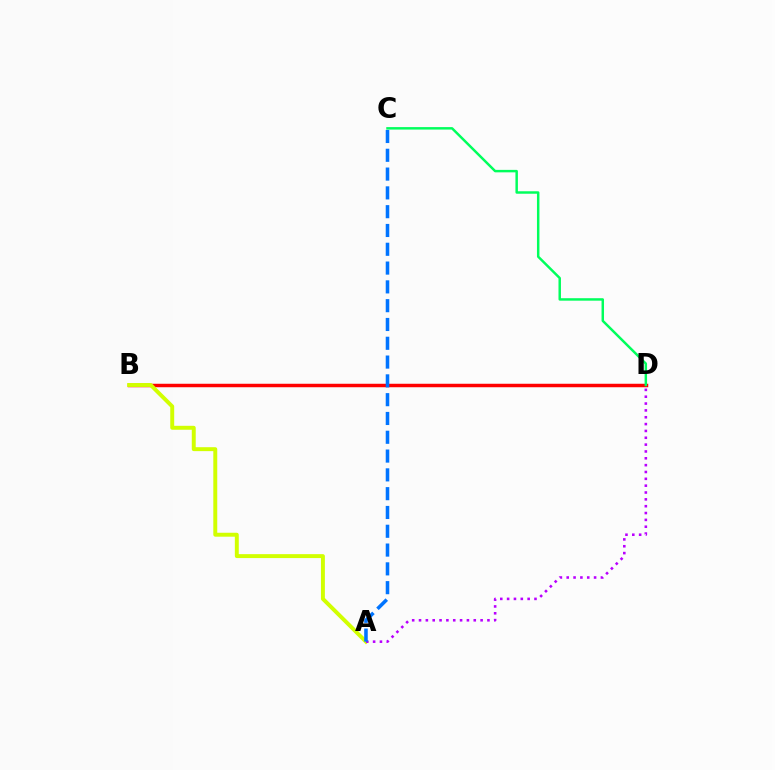{('B', 'D'): [{'color': '#ff0000', 'line_style': 'solid', 'thickness': 2.51}], ('C', 'D'): [{'color': '#00ff5c', 'line_style': 'solid', 'thickness': 1.78}], ('A', 'B'): [{'color': '#d1ff00', 'line_style': 'solid', 'thickness': 2.83}], ('A', 'D'): [{'color': '#b900ff', 'line_style': 'dotted', 'thickness': 1.86}], ('A', 'C'): [{'color': '#0074ff', 'line_style': 'dashed', 'thickness': 2.55}]}